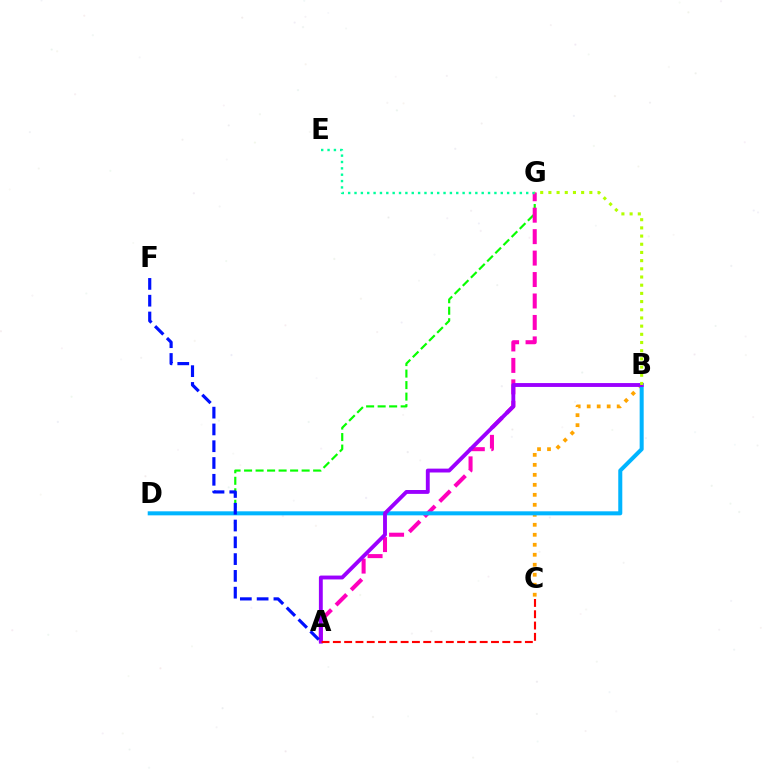{('D', 'G'): [{'color': '#08ff00', 'line_style': 'dashed', 'thickness': 1.56}], ('A', 'G'): [{'color': '#ff00bd', 'line_style': 'dashed', 'thickness': 2.91}], ('B', 'C'): [{'color': '#ffa500', 'line_style': 'dotted', 'thickness': 2.71}], ('B', 'D'): [{'color': '#00b5ff', 'line_style': 'solid', 'thickness': 2.9}], ('A', 'B'): [{'color': '#9b00ff', 'line_style': 'solid', 'thickness': 2.78}], ('E', 'G'): [{'color': '#00ff9d', 'line_style': 'dotted', 'thickness': 1.73}], ('A', 'F'): [{'color': '#0010ff', 'line_style': 'dashed', 'thickness': 2.28}], ('B', 'G'): [{'color': '#b3ff00', 'line_style': 'dotted', 'thickness': 2.22}], ('A', 'C'): [{'color': '#ff0000', 'line_style': 'dashed', 'thickness': 1.53}]}